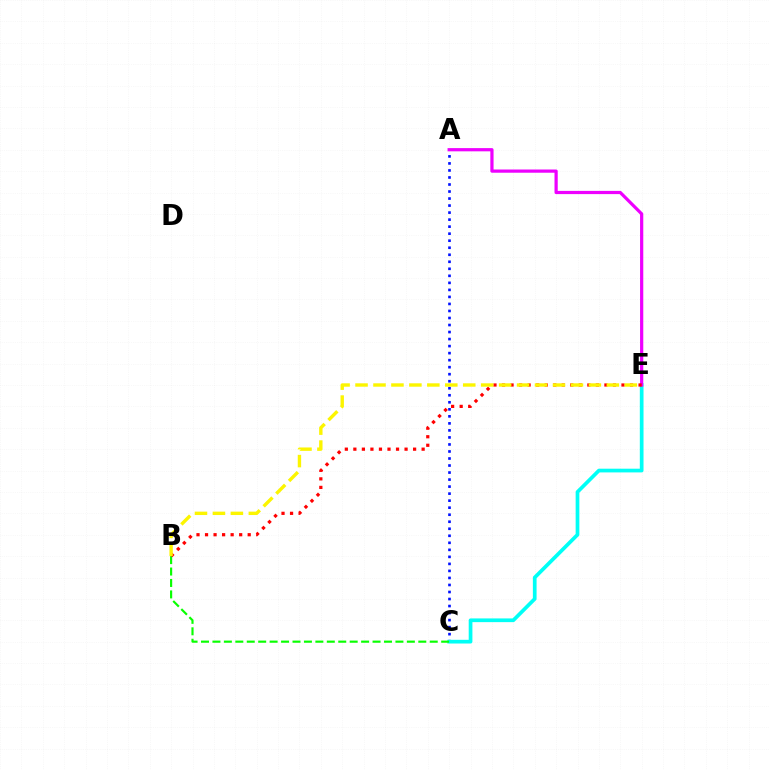{('A', 'C'): [{'color': '#0010ff', 'line_style': 'dotted', 'thickness': 1.91}], ('C', 'E'): [{'color': '#00fff6', 'line_style': 'solid', 'thickness': 2.67}], ('A', 'E'): [{'color': '#ee00ff', 'line_style': 'solid', 'thickness': 2.32}], ('B', 'C'): [{'color': '#08ff00', 'line_style': 'dashed', 'thickness': 1.55}], ('B', 'E'): [{'color': '#ff0000', 'line_style': 'dotted', 'thickness': 2.32}, {'color': '#fcf500', 'line_style': 'dashed', 'thickness': 2.44}]}